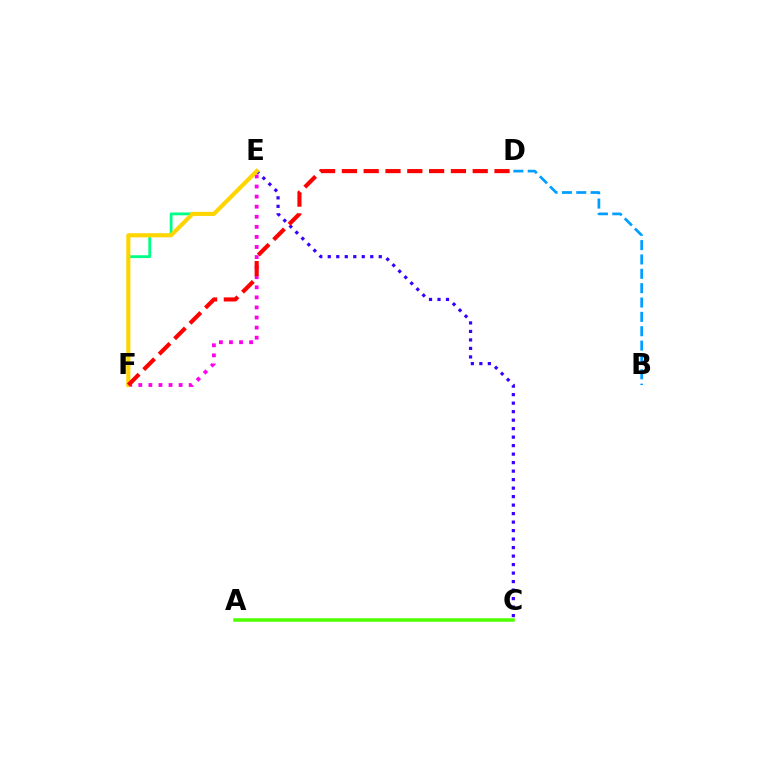{('C', 'E'): [{'color': '#3700ff', 'line_style': 'dotted', 'thickness': 2.31}], ('E', 'F'): [{'color': '#ff00ed', 'line_style': 'dotted', 'thickness': 2.74}, {'color': '#00ff86', 'line_style': 'solid', 'thickness': 2.03}, {'color': '#ffd500', 'line_style': 'solid', 'thickness': 2.95}], ('B', 'D'): [{'color': '#009eff', 'line_style': 'dashed', 'thickness': 1.95}], ('D', 'F'): [{'color': '#ff0000', 'line_style': 'dashed', 'thickness': 2.96}], ('A', 'C'): [{'color': '#4fff00', 'line_style': 'solid', 'thickness': 2.52}]}